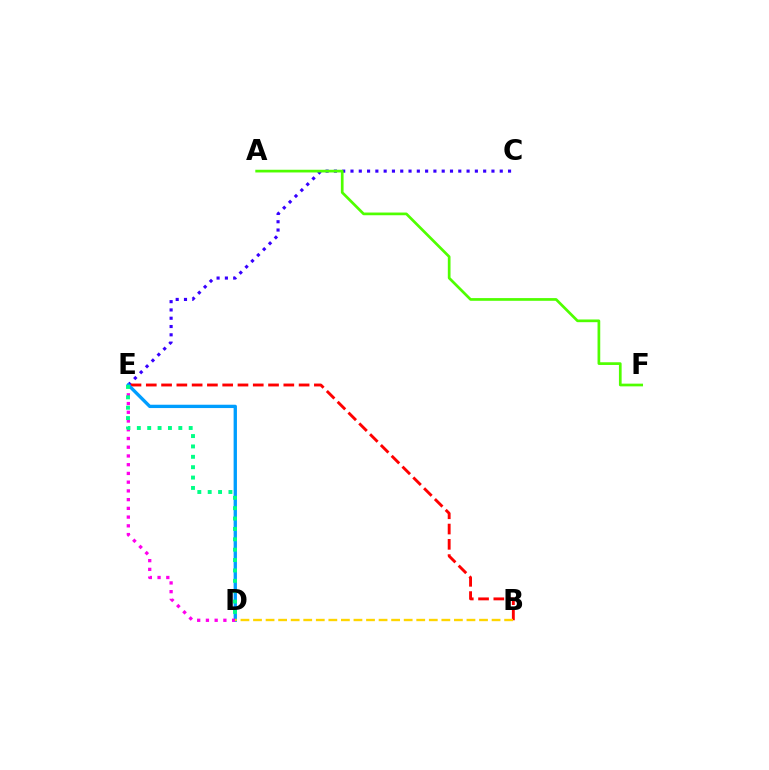{('C', 'E'): [{'color': '#3700ff', 'line_style': 'dotted', 'thickness': 2.25}], ('A', 'F'): [{'color': '#4fff00', 'line_style': 'solid', 'thickness': 1.95}], ('B', 'E'): [{'color': '#ff0000', 'line_style': 'dashed', 'thickness': 2.08}], ('D', 'E'): [{'color': '#009eff', 'line_style': 'solid', 'thickness': 2.4}, {'color': '#ff00ed', 'line_style': 'dotted', 'thickness': 2.37}, {'color': '#00ff86', 'line_style': 'dotted', 'thickness': 2.82}], ('B', 'D'): [{'color': '#ffd500', 'line_style': 'dashed', 'thickness': 1.71}]}